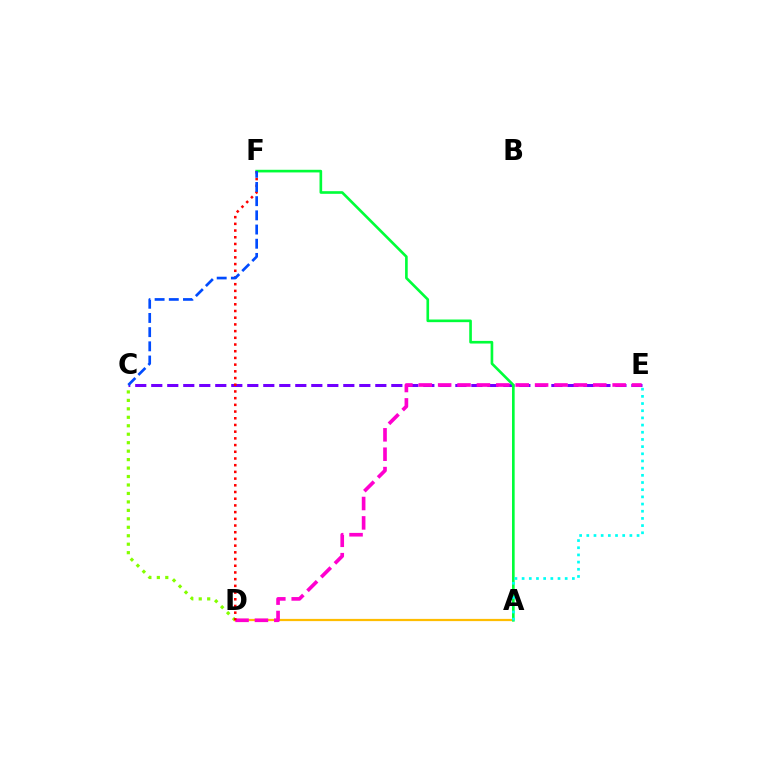{('C', 'D'): [{'color': '#84ff00', 'line_style': 'dotted', 'thickness': 2.3}], ('C', 'E'): [{'color': '#7200ff', 'line_style': 'dashed', 'thickness': 2.17}], ('A', 'D'): [{'color': '#ffbd00', 'line_style': 'solid', 'thickness': 1.6}], ('A', 'F'): [{'color': '#00ff39', 'line_style': 'solid', 'thickness': 1.9}], ('A', 'E'): [{'color': '#00fff6', 'line_style': 'dotted', 'thickness': 1.95}], ('D', 'E'): [{'color': '#ff00cf', 'line_style': 'dashed', 'thickness': 2.63}], ('D', 'F'): [{'color': '#ff0000', 'line_style': 'dotted', 'thickness': 1.82}], ('C', 'F'): [{'color': '#004bff', 'line_style': 'dashed', 'thickness': 1.93}]}